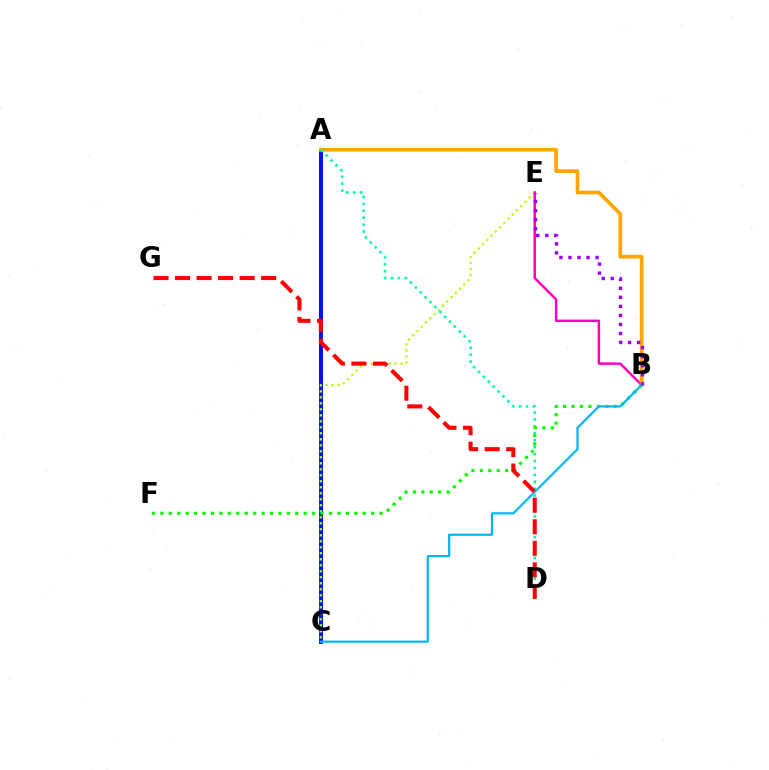{('A', 'C'): [{'color': '#0010ff', 'line_style': 'solid', 'thickness': 2.85}], ('C', 'E'): [{'color': '#b3ff00', 'line_style': 'dotted', 'thickness': 1.63}], ('B', 'E'): [{'color': '#ff00bd', 'line_style': 'solid', 'thickness': 1.77}, {'color': '#9b00ff', 'line_style': 'dotted', 'thickness': 2.46}], ('A', 'B'): [{'color': '#ffa500', 'line_style': 'solid', 'thickness': 2.65}], ('A', 'D'): [{'color': '#00ff9d', 'line_style': 'dotted', 'thickness': 1.88}], ('B', 'F'): [{'color': '#08ff00', 'line_style': 'dotted', 'thickness': 2.29}], ('B', 'C'): [{'color': '#00b5ff', 'line_style': 'solid', 'thickness': 1.58}], ('D', 'G'): [{'color': '#ff0000', 'line_style': 'dashed', 'thickness': 2.92}]}